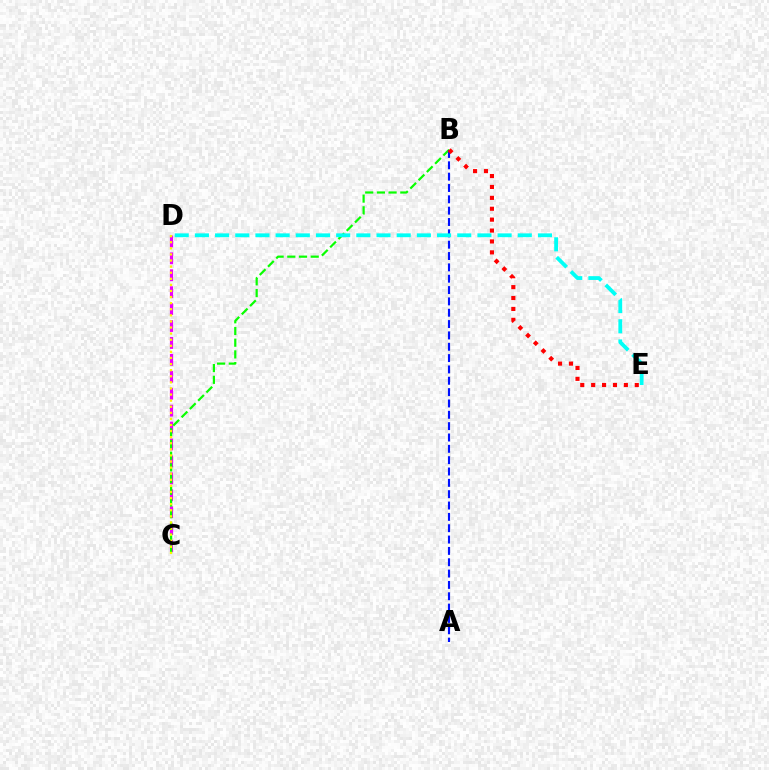{('C', 'D'): [{'color': '#ee00ff', 'line_style': 'dashed', 'thickness': 2.3}, {'color': '#fcf500', 'line_style': 'dotted', 'thickness': 1.66}], ('B', 'C'): [{'color': '#08ff00', 'line_style': 'dashed', 'thickness': 1.59}], ('A', 'B'): [{'color': '#0010ff', 'line_style': 'dashed', 'thickness': 1.54}], ('D', 'E'): [{'color': '#00fff6', 'line_style': 'dashed', 'thickness': 2.74}], ('B', 'E'): [{'color': '#ff0000', 'line_style': 'dotted', 'thickness': 2.96}]}